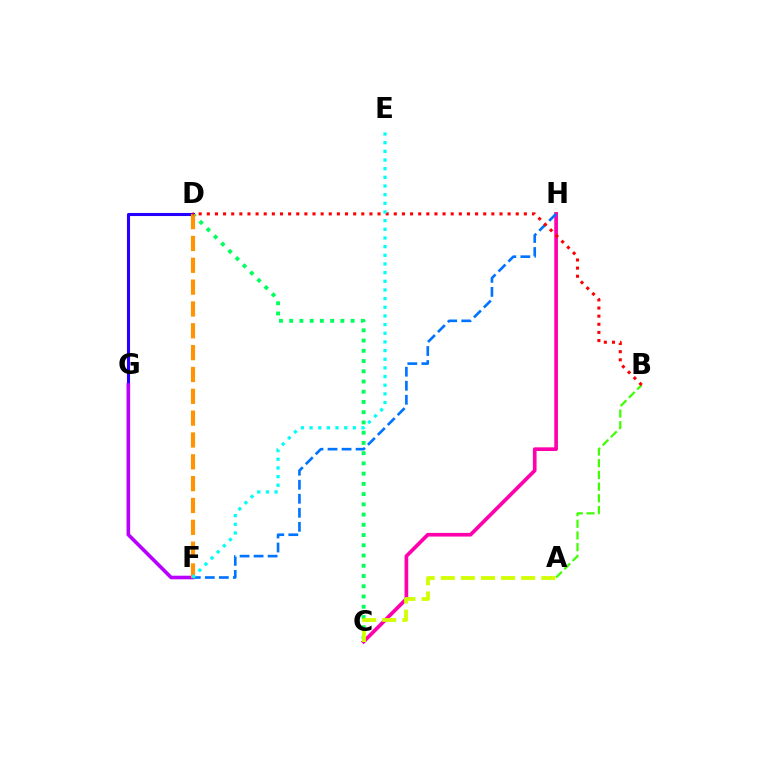{('C', 'D'): [{'color': '#00ff5c', 'line_style': 'dotted', 'thickness': 2.78}], ('C', 'H'): [{'color': '#ff00ac', 'line_style': 'solid', 'thickness': 2.65}], ('A', 'B'): [{'color': '#3dff00', 'line_style': 'dashed', 'thickness': 1.59}], ('D', 'G'): [{'color': '#2500ff', 'line_style': 'solid', 'thickness': 2.22}], ('F', 'G'): [{'color': '#b900ff', 'line_style': 'solid', 'thickness': 2.6}], ('F', 'H'): [{'color': '#0074ff', 'line_style': 'dashed', 'thickness': 1.91}], ('D', 'F'): [{'color': '#ff9400', 'line_style': 'dashed', 'thickness': 2.97}], ('B', 'D'): [{'color': '#ff0000', 'line_style': 'dotted', 'thickness': 2.21}], ('E', 'F'): [{'color': '#00fff6', 'line_style': 'dotted', 'thickness': 2.35}], ('A', 'C'): [{'color': '#d1ff00', 'line_style': 'dashed', 'thickness': 2.73}]}